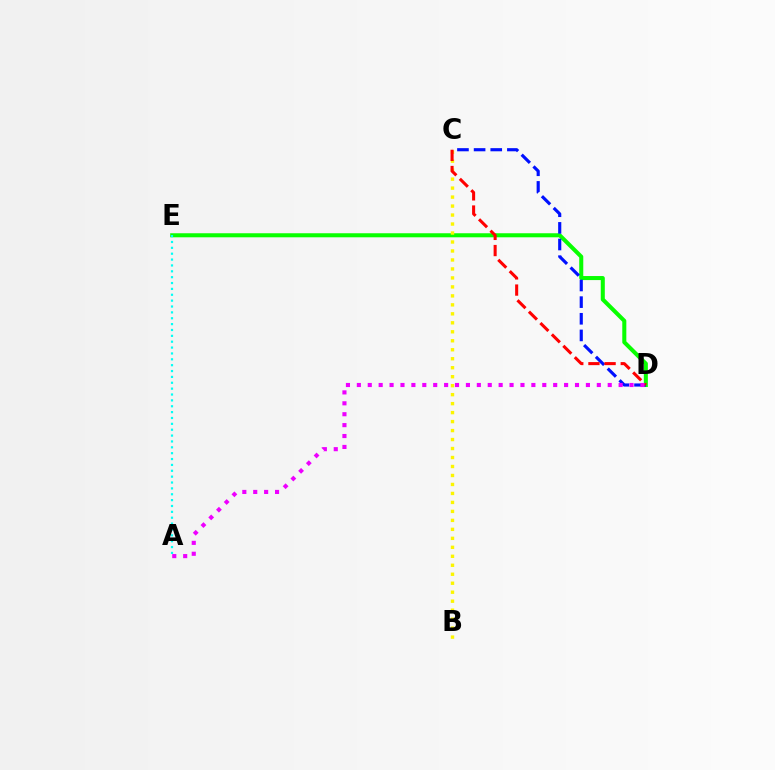{('D', 'E'): [{'color': '#08ff00', 'line_style': 'solid', 'thickness': 2.91}], ('C', 'D'): [{'color': '#0010ff', 'line_style': 'dashed', 'thickness': 2.26}, {'color': '#ff0000', 'line_style': 'dashed', 'thickness': 2.2}], ('A', 'E'): [{'color': '#00fff6', 'line_style': 'dotted', 'thickness': 1.59}], ('B', 'C'): [{'color': '#fcf500', 'line_style': 'dotted', 'thickness': 2.44}], ('A', 'D'): [{'color': '#ee00ff', 'line_style': 'dotted', 'thickness': 2.96}]}